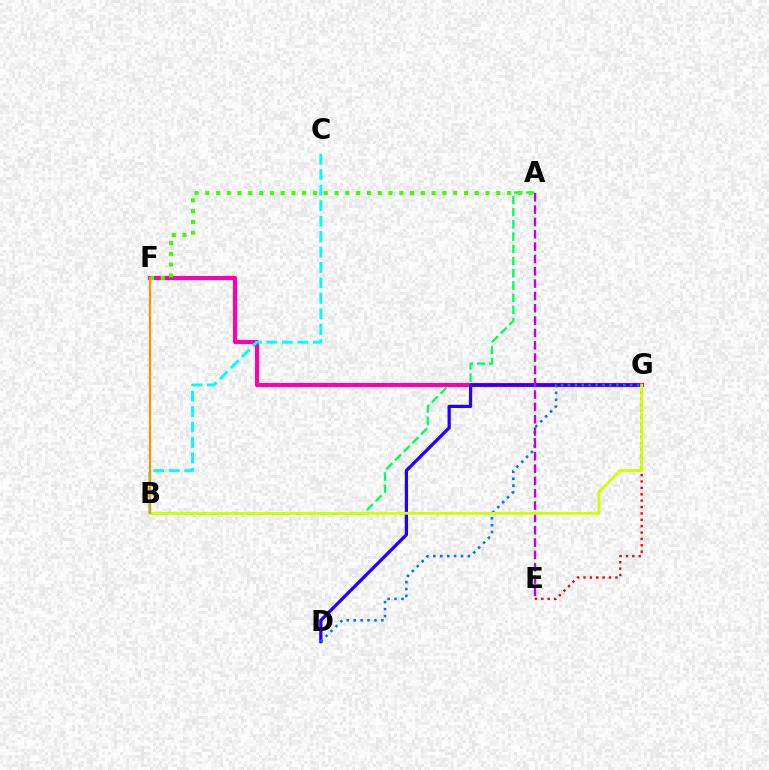{('A', 'B'): [{'color': '#00ff5c', 'line_style': 'dashed', 'thickness': 1.66}], ('F', 'G'): [{'color': '#ff00ac', 'line_style': 'solid', 'thickness': 2.99}], ('D', 'G'): [{'color': '#2500ff', 'line_style': 'solid', 'thickness': 2.34}, {'color': '#0074ff', 'line_style': 'dotted', 'thickness': 1.88}], ('A', 'F'): [{'color': '#3dff00', 'line_style': 'dotted', 'thickness': 2.93}], ('E', 'G'): [{'color': '#ff0000', 'line_style': 'dotted', 'thickness': 1.73}], ('A', 'E'): [{'color': '#b900ff', 'line_style': 'dashed', 'thickness': 1.68}], ('B', 'G'): [{'color': '#d1ff00', 'line_style': 'solid', 'thickness': 2.04}], ('B', 'C'): [{'color': '#00fff6', 'line_style': 'dashed', 'thickness': 2.1}], ('B', 'F'): [{'color': '#ff9400', 'line_style': 'solid', 'thickness': 1.62}]}